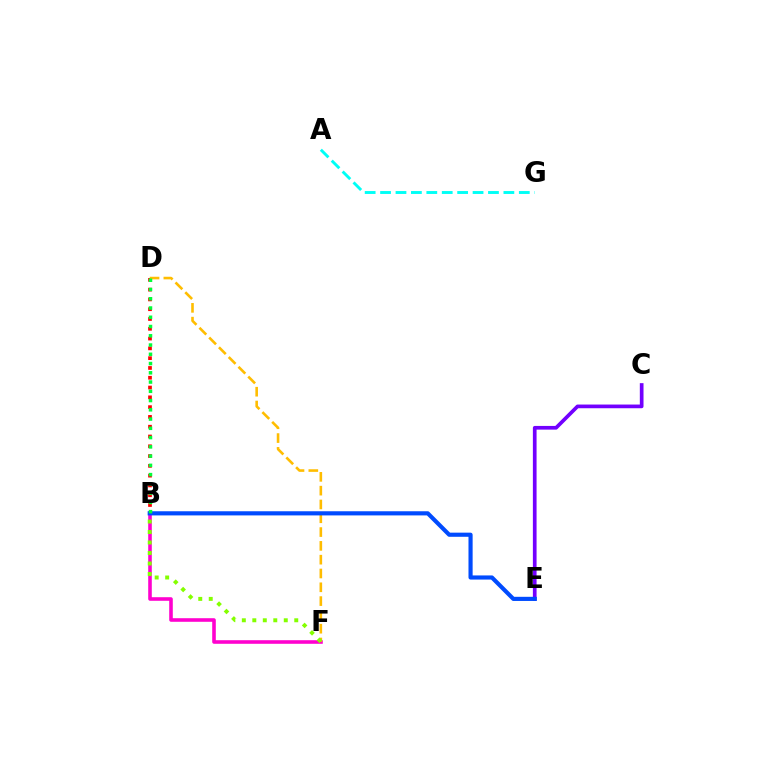{('B', 'D'): [{'color': '#ff0000', 'line_style': 'dotted', 'thickness': 2.66}, {'color': '#00ff39', 'line_style': 'dotted', 'thickness': 2.51}], ('B', 'F'): [{'color': '#ff00cf', 'line_style': 'solid', 'thickness': 2.58}, {'color': '#84ff00', 'line_style': 'dotted', 'thickness': 2.85}], ('D', 'F'): [{'color': '#ffbd00', 'line_style': 'dashed', 'thickness': 1.88}], ('C', 'E'): [{'color': '#7200ff', 'line_style': 'solid', 'thickness': 2.66}], ('A', 'G'): [{'color': '#00fff6', 'line_style': 'dashed', 'thickness': 2.09}], ('B', 'E'): [{'color': '#004bff', 'line_style': 'solid', 'thickness': 2.98}]}